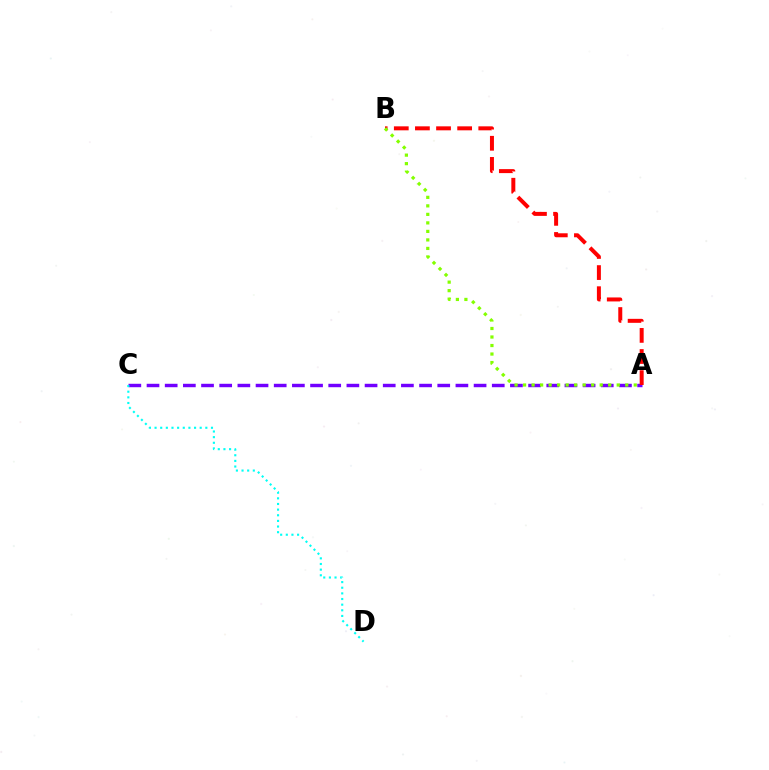{('A', 'C'): [{'color': '#7200ff', 'line_style': 'dashed', 'thickness': 2.47}], ('A', 'B'): [{'color': '#ff0000', 'line_style': 'dashed', 'thickness': 2.87}, {'color': '#84ff00', 'line_style': 'dotted', 'thickness': 2.31}], ('C', 'D'): [{'color': '#00fff6', 'line_style': 'dotted', 'thickness': 1.53}]}